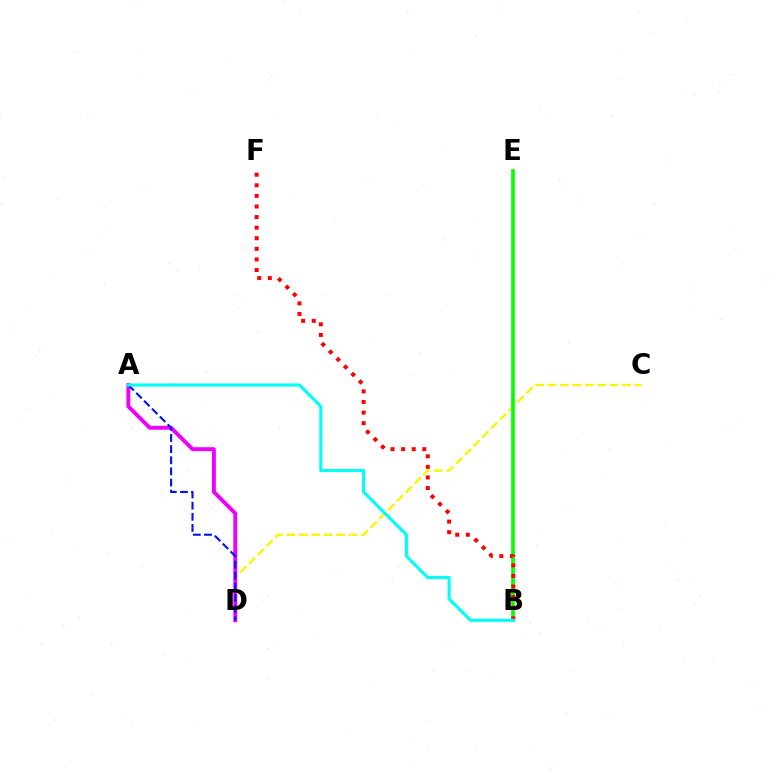{('C', 'D'): [{'color': '#fcf500', 'line_style': 'dashed', 'thickness': 1.69}], ('A', 'D'): [{'color': '#ee00ff', 'line_style': 'solid', 'thickness': 2.82}, {'color': '#0010ff', 'line_style': 'dashed', 'thickness': 1.51}], ('B', 'E'): [{'color': '#08ff00', 'line_style': 'solid', 'thickness': 2.64}], ('B', 'F'): [{'color': '#ff0000', 'line_style': 'dotted', 'thickness': 2.88}], ('A', 'B'): [{'color': '#00fff6', 'line_style': 'solid', 'thickness': 2.25}]}